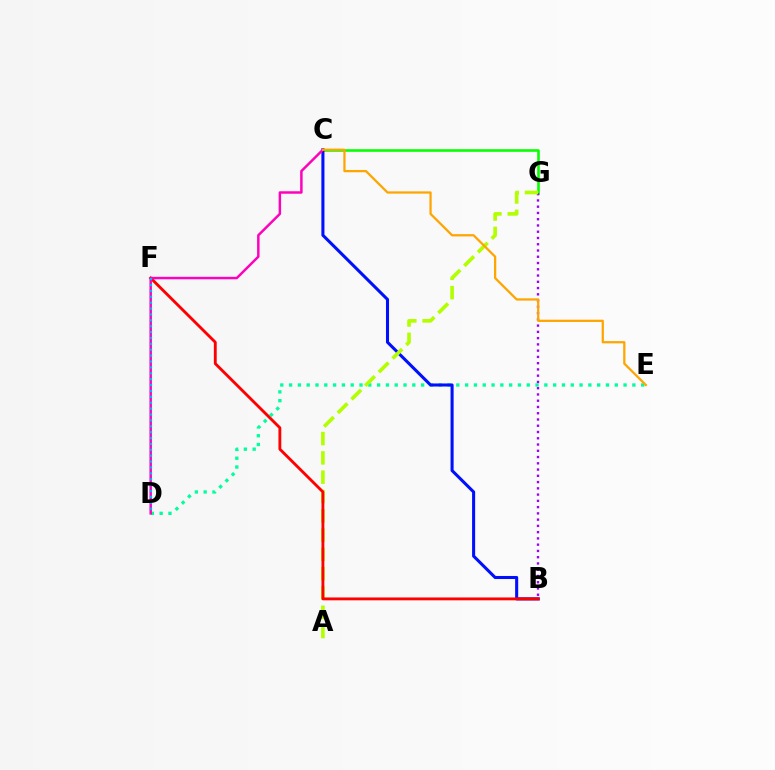{('C', 'G'): [{'color': '#08ff00', 'line_style': 'solid', 'thickness': 1.86}], ('D', 'E'): [{'color': '#00ff9d', 'line_style': 'dotted', 'thickness': 2.39}], ('B', 'G'): [{'color': '#9b00ff', 'line_style': 'dotted', 'thickness': 1.7}], ('B', 'C'): [{'color': '#0010ff', 'line_style': 'solid', 'thickness': 2.21}], ('A', 'G'): [{'color': '#b3ff00', 'line_style': 'dashed', 'thickness': 2.62}], ('B', 'F'): [{'color': '#ff0000', 'line_style': 'solid', 'thickness': 2.06}], ('C', 'D'): [{'color': '#ff00bd', 'line_style': 'solid', 'thickness': 1.78}], ('D', 'F'): [{'color': '#00b5ff', 'line_style': 'dotted', 'thickness': 1.6}], ('C', 'E'): [{'color': '#ffa500', 'line_style': 'solid', 'thickness': 1.63}]}